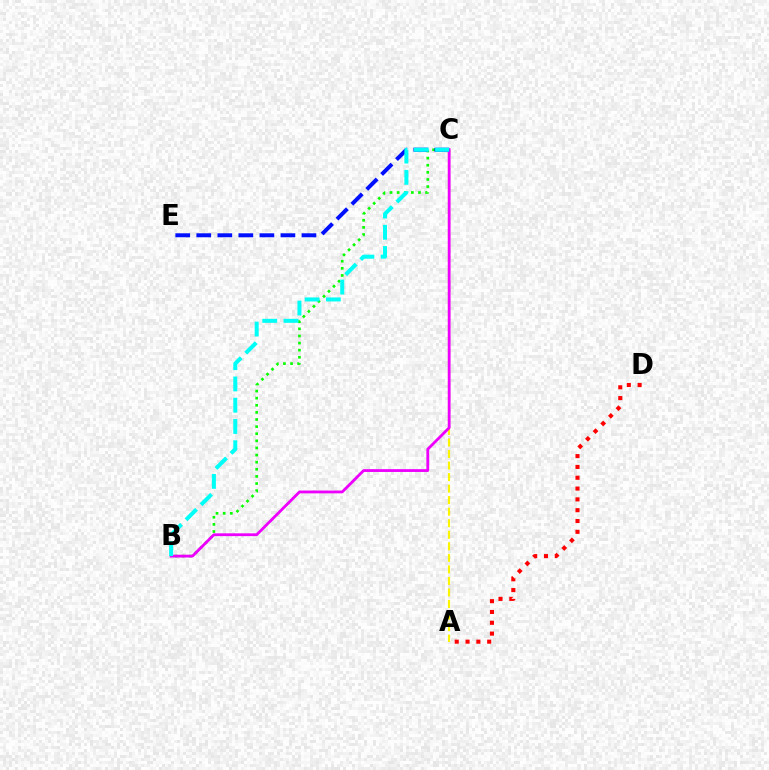{('A', 'C'): [{'color': '#fcf500', 'line_style': 'dashed', 'thickness': 1.57}], ('B', 'C'): [{'color': '#08ff00', 'line_style': 'dotted', 'thickness': 1.93}, {'color': '#ee00ff', 'line_style': 'solid', 'thickness': 2.03}, {'color': '#00fff6', 'line_style': 'dashed', 'thickness': 2.89}], ('C', 'E'): [{'color': '#0010ff', 'line_style': 'dashed', 'thickness': 2.86}], ('A', 'D'): [{'color': '#ff0000', 'line_style': 'dotted', 'thickness': 2.94}]}